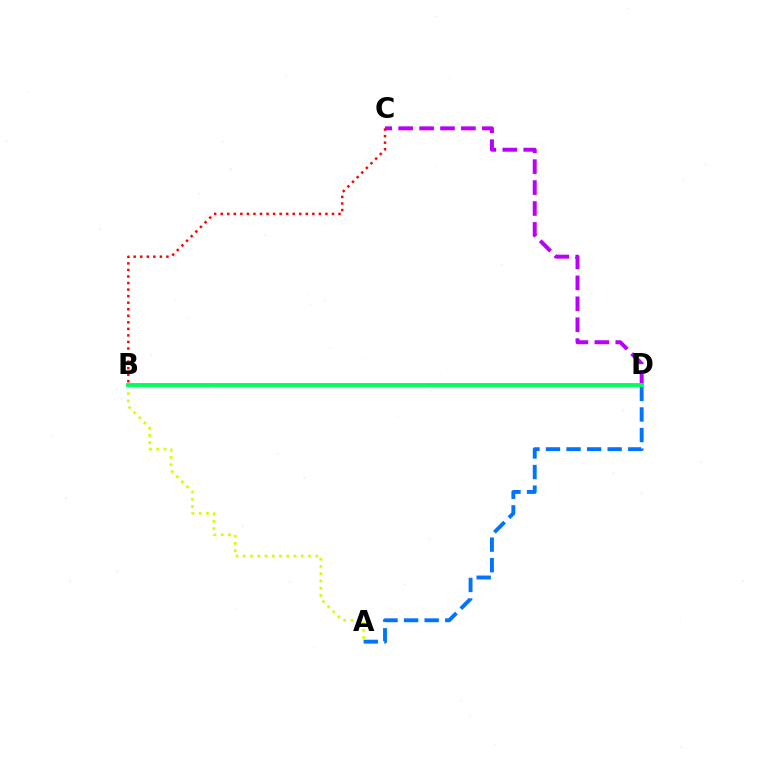{('A', 'B'): [{'color': '#d1ff00', 'line_style': 'dotted', 'thickness': 1.97}], ('C', 'D'): [{'color': '#b900ff', 'line_style': 'dashed', 'thickness': 2.84}], ('B', 'C'): [{'color': '#ff0000', 'line_style': 'dotted', 'thickness': 1.78}], ('A', 'D'): [{'color': '#0074ff', 'line_style': 'dashed', 'thickness': 2.79}], ('B', 'D'): [{'color': '#00ff5c', 'line_style': 'solid', 'thickness': 2.78}]}